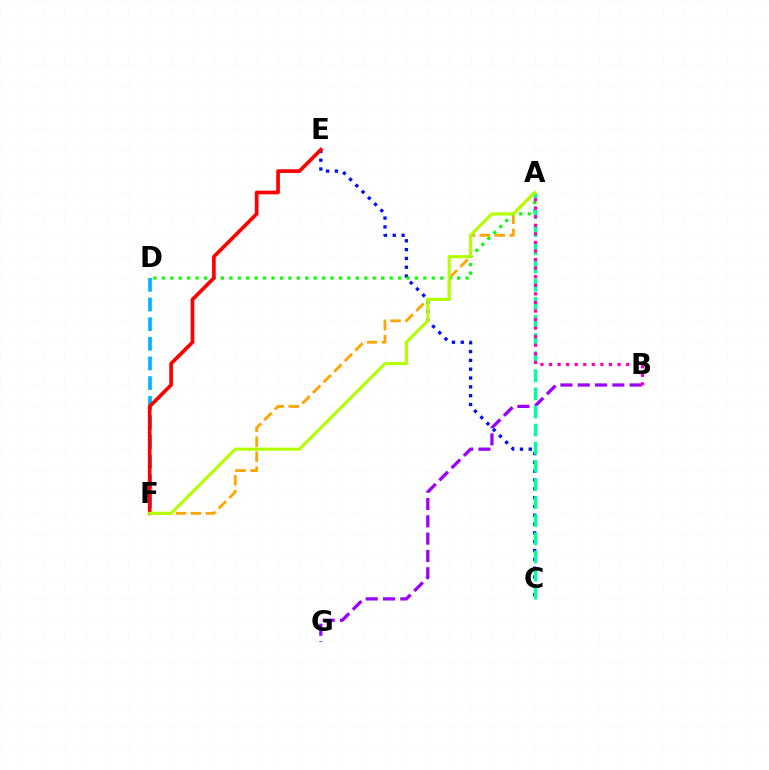{('C', 'E'): [{'color': '#0010ff', 'line_style': 'dotted', 'thickness': 2.4}], ('A', 'F'): [{'color': '#ffa500', 'line_style': 'dashed', 'thickness': 2.03}, {'color': '#b3ff00', 'line_style': 'solid', 'thickness': 2.25}], ('B', 'G'): [{'color': '#9b00ff', 'line_style': 'dashed', 'thickness': 2.35}], ('A', 'D'): [{'color': '#08ff00', 'line_style': 'dotted', 'thickness': 2.29}], ('A', 'C'): [{'color': '#00ff9d', 'line_style': 'dashed', 'thickness': 2.46}], ('A', 'B'): [{'color': '#ff00bd', 'line_style': 'dotted', 'thickness': 2.33}], ('D', 'F'): [{'color': '#00b5ff', 'line_style': 'dashed', 'thickness': 2.67}], ('E', 'F'): [{'color': '#ff0000', 'line_style': 'solid', 'thickness': 2.65}]}